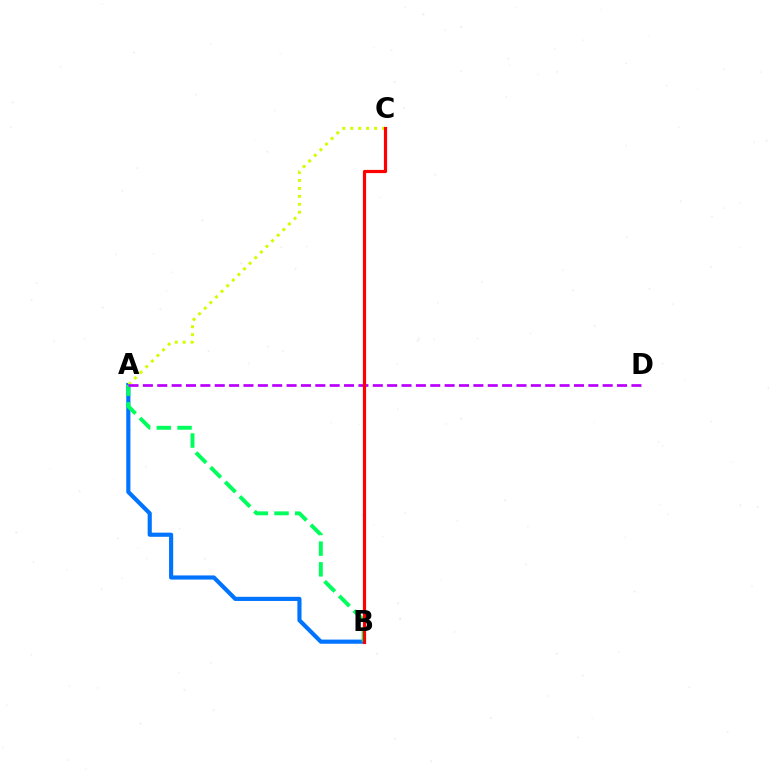{('A', 'B'): [{'color': '#0074ff', 'line_style': 'solid', 'thickness': 2.98}, {'color': '#00ff5c', 'line_style': 'dashed', 'thickness': 2.81}], ('A', 'C'): [{'color': '#d1ff00', 'line_style': 'dotted', 'thickness': 2.16}], ('A', 'D'): [{'color': '#b900ff', 'line_style': 'dashed', 'thickness': 1.95}], ('B', 'C'): [{'color': '#ff0000', 'line_style': 'solid', 'thickness': 2.29}]}